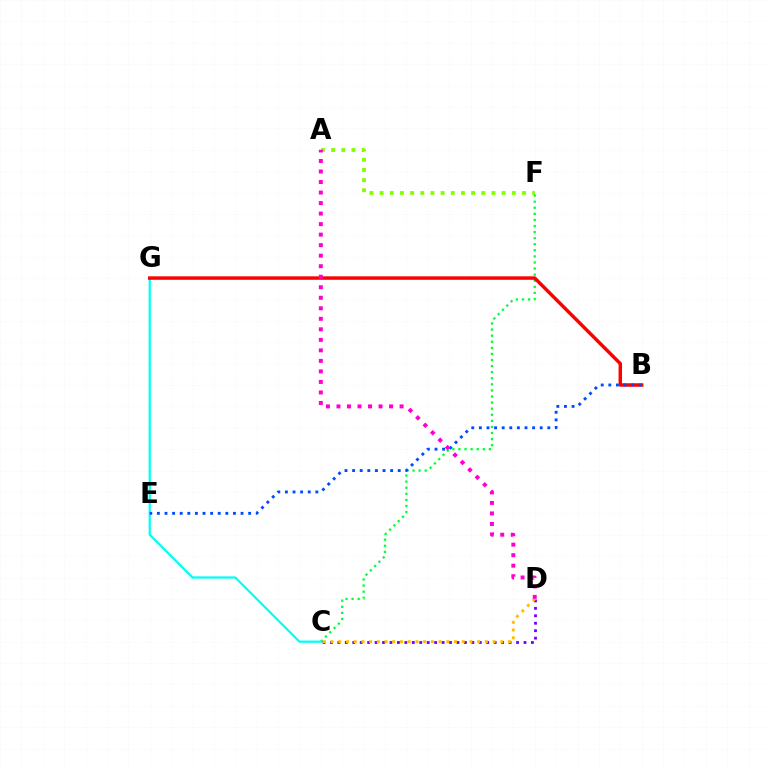{('A', 'F'): [{'color': '#84ff00', 'line_style': 'dotted', 'thickness': 2.76}], ('C', 'F'): [{'color': '#00ff39', 'line_style': 'dotted', 'thickness': 1.65}], ('C', 'G'): [{'color': '#00fff6', 'line_style': 'solid', 'thickness': 1.61}], ('C', 'D'): [{'color': '#7200ff', 'line_style': 'dotted', 'thickness': 2.02}, {'color': '#ffbd00', 'line_style': 'dotted', 'thickness': 2.1}], ('B', 'G'): [{'color': '#ff0000', 'line_style': 'solid', 'thickness': 2.49}], ('B', 'E'): [{'color': '#004bff', 'line_style': 'dotted', 'thickness': 2.07}], ('A', 'D'): [{'color': '#ff00cf', 'line_style': 'dotted', 'thickness': 2.86}]}